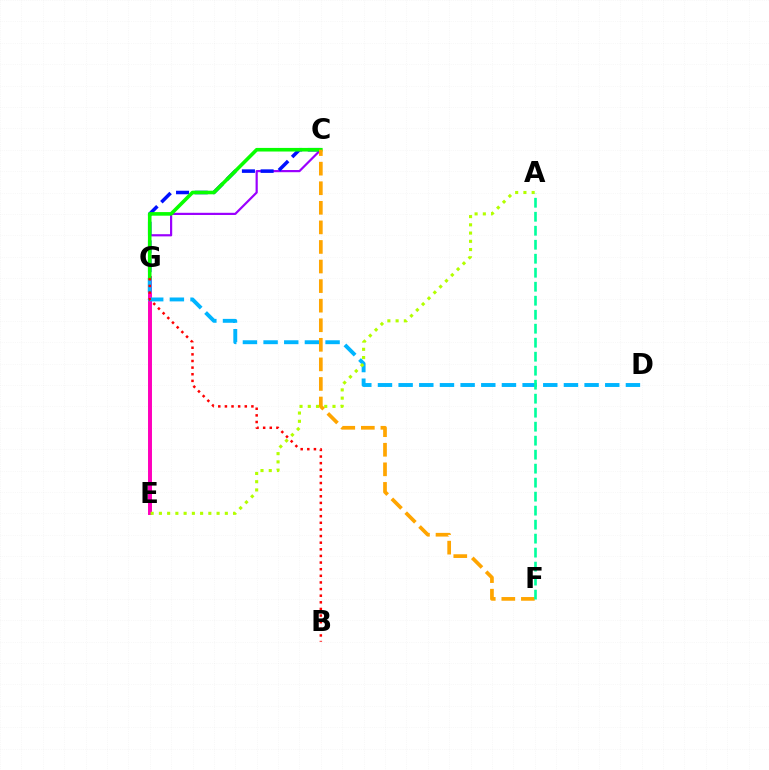{('C', 'G'): [{'color': '#9b00ff', 'line_style': 'solid', 'thickness': 1.58}, {'color': '#0010ff', 'line_style': 'dashed', 'thickness': 2.54}, {'color': '#08ff00', 'line_style': 'solid', 'thickness': 2.59}], ('E', 'G'): [{'color': '#ff00bd', 'line_style': 'solid', 'thickness': 2.85}], ('D', 'G'): [{'color': '#00b5ff', 'line_style': 'dashed', 'thickness': 2.81}], ('A', 'E'): [{'color': '#b3ff00', 'line_style': 'dotted', 'thickness': 2.24}], ('C', 'F'): [{'color': '#ffa500', 'line_style': 'dashed', 'thickness': 2.66}], ('A', 'F'): [{'color': '#00ff9d', 'line_style': 'dashed', 'thickness': 1.9}], ('B', 'G'): [{'color': '#ff0000', 'line_style': 'dotted', 'thickness': 1.8}]}